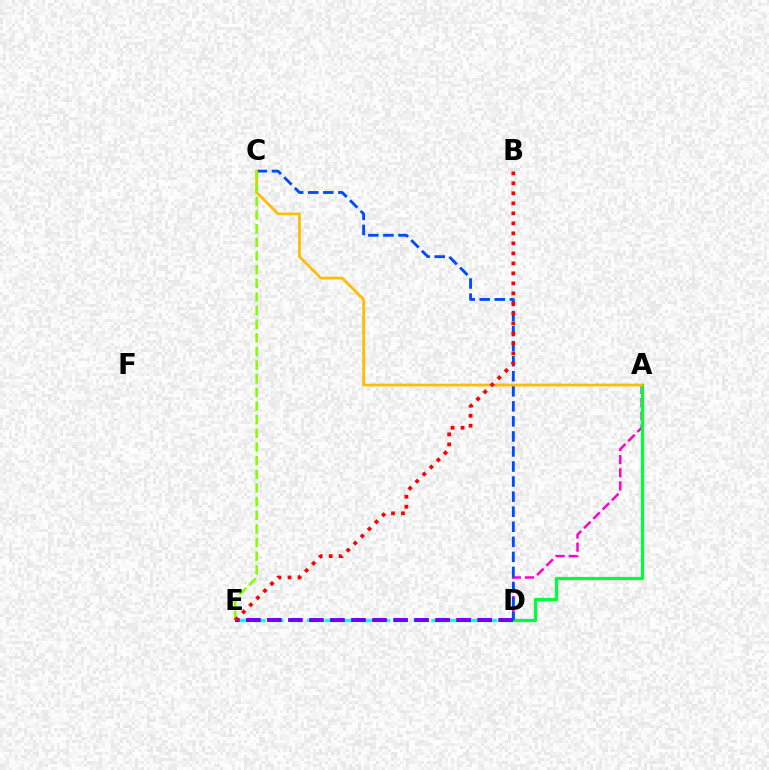{('A', 'D'): [{'color': '#ff00cf', 'line_style': 'dashed', 'thickness': 1.79}, {'color': '#00ff39', 'line_style': 'solid', 'thickness': 2.31}], ('D', 'E'): [{'color': '#00fff6', 'line_style': 'dashed', 'thickness': 2.42}, {'color': '#7200ff', 'line_style': 'dashed', 'thickness': 2.86}], ('C', 'D'): [{'color': '#004bff', 'line_style': 'dashed', 'thickness': 2.04}], ('A', 'C'): [{'color': '#ffbd00', 'line_style': 'solid', 'thickness': 1.97}], ('C', 'E'): [{'color': '#84ff00', 'line_style': 'dashed', 'thickness': 1.85}], ('B', 'E'): [{'color': '#ff0000', 'line_style': 'dotted', 'thickness': 2.72}]}